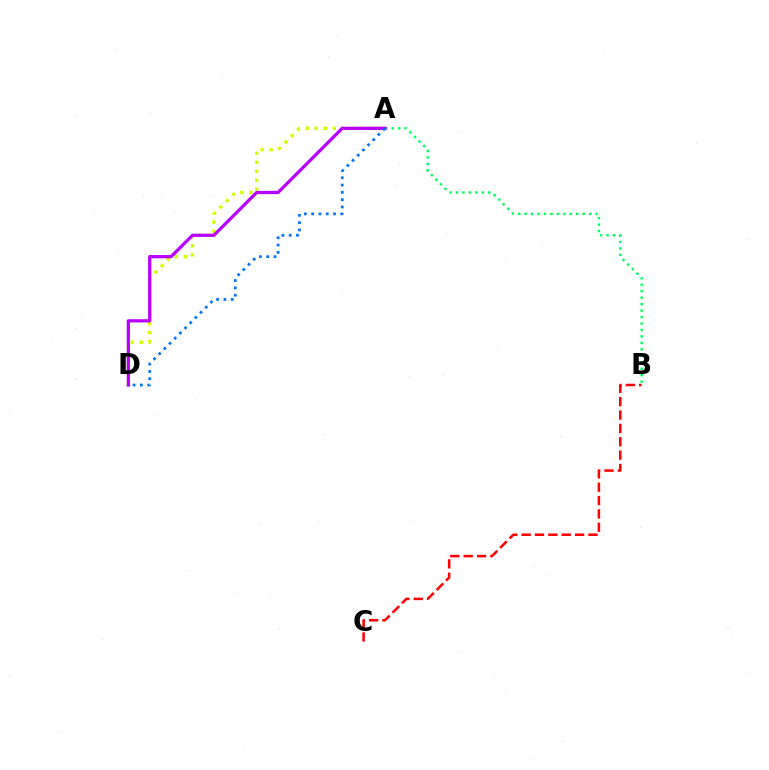{('A', 'D'): [{'color': '#d1ff00', 'line_style': 'dotted', 'thickness': 2.45}, {'color': '#b900ff', 'line_style': 'solid', 'thickness': 2.34}, {'color': '#0074ff', 'line_style': 'dotted', 'thickness': 1.98}], ('A', 'B'): [{'color': '#00ff5c', 'line_style': 'dotted', 'thickness': 1.76}], ('B', 'C'): [{'color': '#ff0000', 'line_style': 'dashed', 'thickness': 1.82}]}